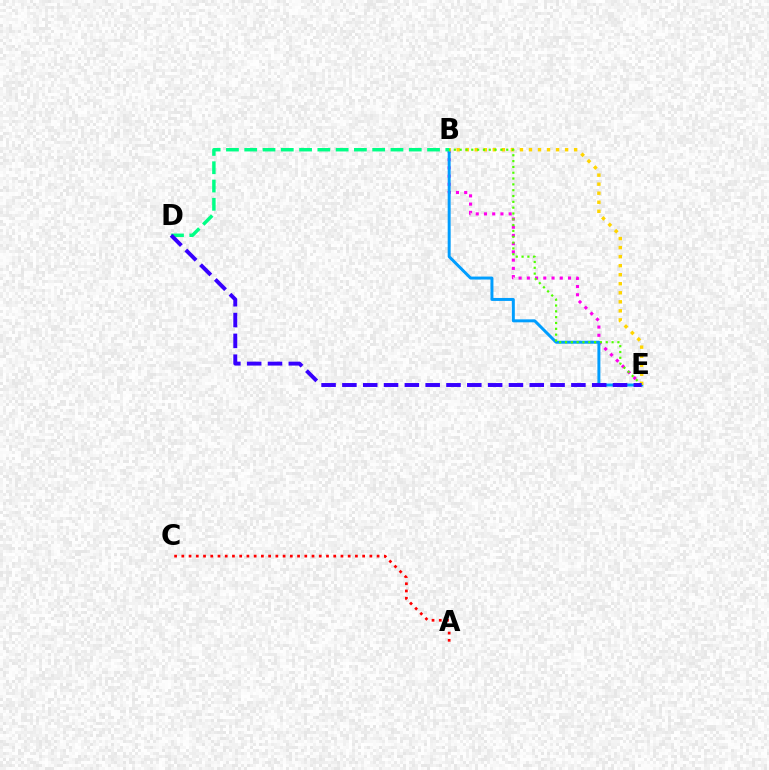{('B', 'E'): [{'color': '#ff00ed', 'line_style': 'dotted', 'thickness': 2.24}, {'color': '#009eff', 'line_style': 'solid', 'thickness': 2.14}, {'color': '#ffd500', 'line_style': 'dotted', 'thickness': 2.45}, {'color': '#4fff00', 'line_style': 'dotted', 'thickness': 1.58}], ('B', 'D'): [{'color': '#00ff86', 'line_style': 'dashed', 'thickness': 2.48}], ('A', 'C'): [{'color': '#ff0000', 'line_style': 'dotted', 'thickness': 1.97}], ('D', 'E'): [{'color': '#3700ff', 'line_style': 'dashed', 'thickness': 2.83}]}